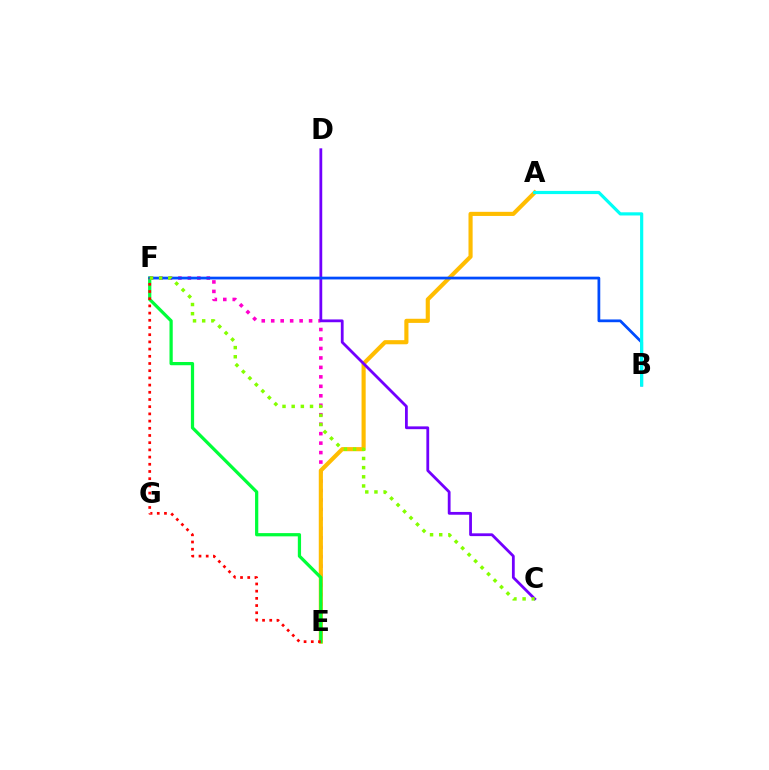{('E', 'F'): [{'color': '#ff00cf', 'line_style': 'dotted', 'thickness': 2.57}, {'color': '#00ff39', 'line_style': 'solid', 'thickness': 2.33}, {'color': '#ff0000', 'line_style': 'dotted', 'thickness': 1.96}], ('A', 'E'): [{'color': '#ffbd00', 'line_style': 'solid', 'thickness': 2.97}], ('C', 'D'): [{'color': '#7200ff', 'line_style': 'solid', 'thickness': 2.01}], ('B', 'F'): [{'color': '#004bff', 'line_style': 'solid', 'thickness': 1.98}], ('A', 'B'): [{'color': '#00fff6', 'line_style': 'solid', 'thickness': 2.29}], ('C', 'F'): [{'color': '#84ff00', 'line_style': 'dotted', 'thickness': 2.49}]}